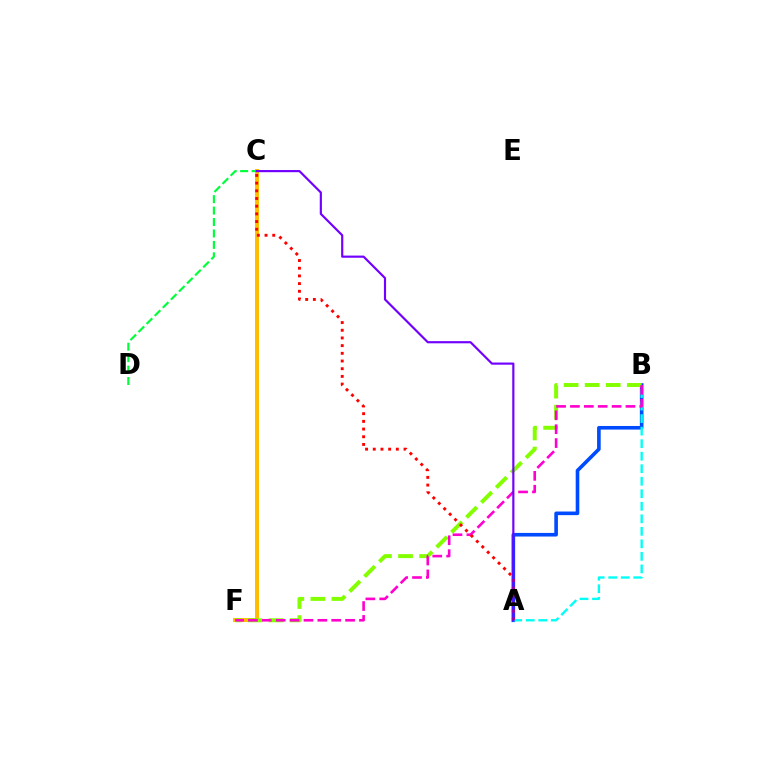{('A', 'B'): [{'color': '#004bff', 'line_style': 'solid', 'thickness': 2.6}, {'color': '#00fff6', 'line_style': 'dashed', 'thickness': 1.7}], ('C', 'D'): [{'color': '#00ff39', 'line_style': 'dashed', 'thickness': 1.55}], ('C', 'F'): [{'color': '#ffbd00', 'line_style': 'solid', 'thickness': 2.85}], ('B', 'F'): [{'color': '#84ff00', 'line_style': 'dashed', 'thickness': 2.86}, {'color': '#ff00cf', 'line_style': 'dashed', 'thickness': 1.89}], ('A', 'C'): [{'color': '#ff0000', 'line_style': 'dotted', 'thickness': 2.09}, {'color': '#7200ff', 'line_style': 'solid', 'thickness': 1.56}]}